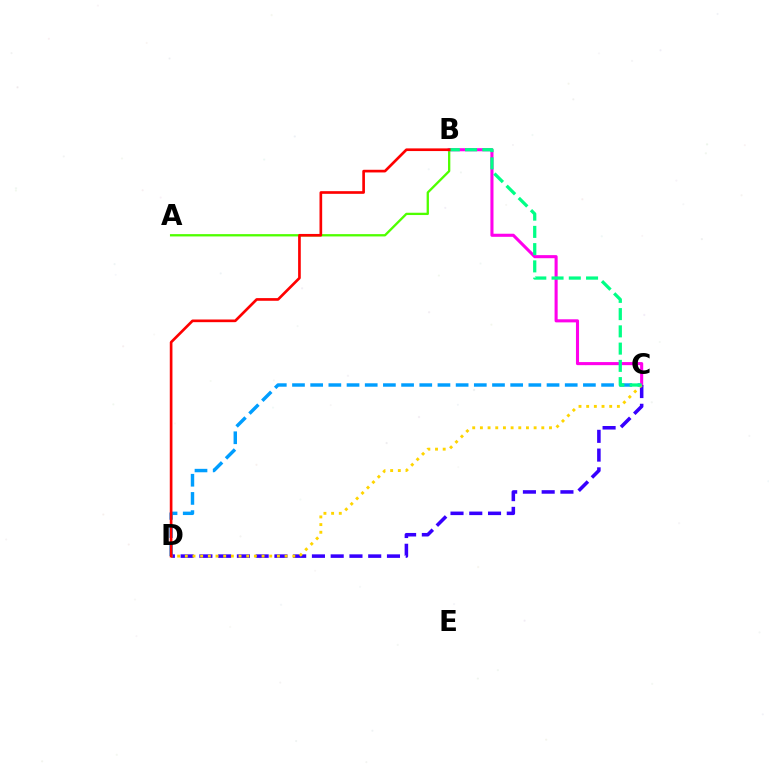{('C', 'D'): [{'color': '#009eff', 'line_style': 'dashed', 'thickness': 2.47}, {'color': '#3700ff', 'line_style': 'dashed', 'thickness': 2.55}, {'color': '#ffd500', 'line_style': 'dotted', 'thickness': 2.09}], ('A', 'B'): [{'color': '#4fff00', 'line_style': 'solid', 'thickness': 1.66}], ('B', 'C'): [{'color': '#ff00ed', 'line_style': 'solid', 'thickness': 2.22}, {'color': '#00ff86', 'line_style': 'dashed', 'thickness': 2.34}], ('B', 'D'): [{'color': '#ff0000', 'line_style': 'solid', 'thickness': 1.92}]}